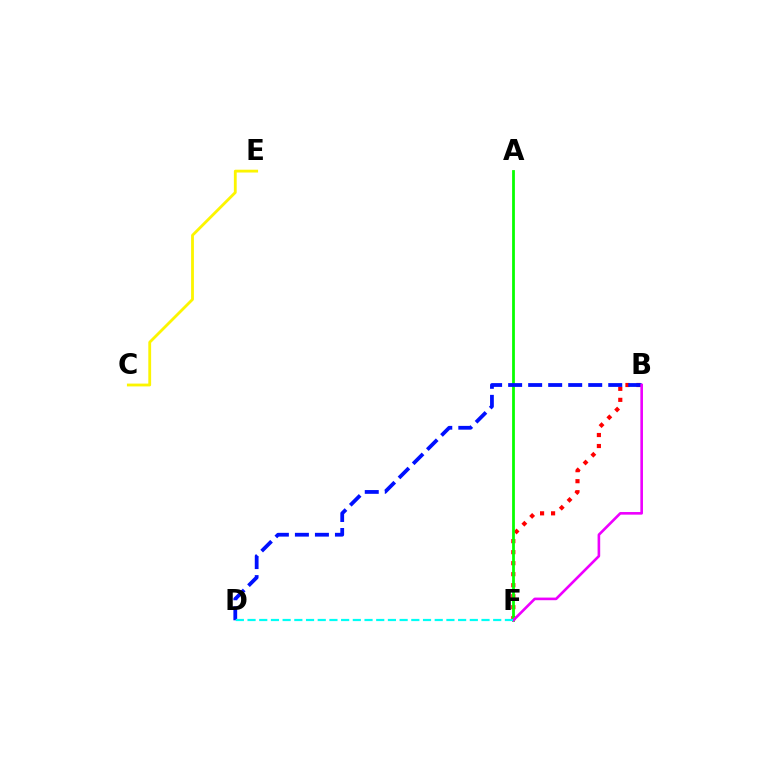{('B', 'F'): [{'color': '#ff0000', 'line_style': 'dotted', 'thickness': 2.99}, {'color': '#ee00ff', 'line_style': 'solid', 'thickness': 1.89}], ('A', 'F'): [{'color': '#08ff00', 'line_style': 'solid', 'thickness': 2.0}], ('C', 'E'): [{'color': '#fcf500', 'line_style': 'solid', 'thickness': 2.03}], ('B', 'D'): [{'color': '#0010ff', 'line_style': 'dashed', 'thickness': 2.72}], ('D', 'F'): [{'color': '#00fff6', 'line_style': 'dashed', 'thickness': 1.59}]}